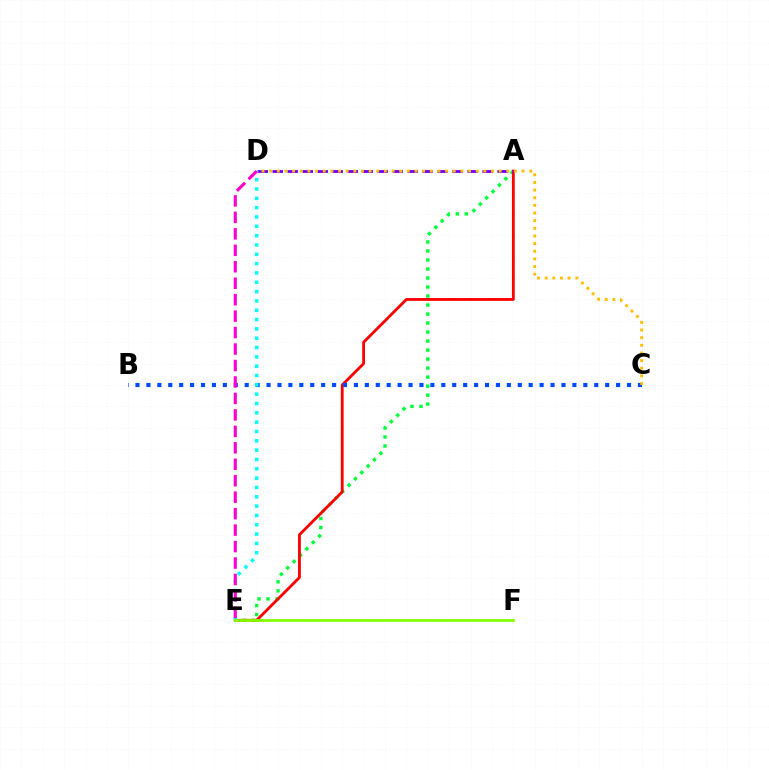{('A', 'E'): [{'color': '#00ff39', 'line_style': 'dotted', 'thickness': 2.45}, {'color': '#ff0000', 'line_style': 'solid', 'thickness': 2.03}], ('A', 'D'): [{'color': '#7200ff', 'line_style': 'dashed', 'thickness': 2.04}], ('B', 'C'): [{'color': '#004bff', 'line_style': 'dotted', 'thickness': 2.97}], ('D', 'E'): [{'color': '#00fff6', 'line_style': 'dotted', 'thickness': 2.53}, {'color': '#ff00cf', 'line_style': 'dashed', 'thickness': 2.24}], ('E', 'F'): [{'color': '#84ff00', 'line_style': 'solid', 'thickness': 2.0}], ('C', 'D'): [{'color': '#ffbd00', 'line_style': 'dotted', 'thickness': 2.08}]}